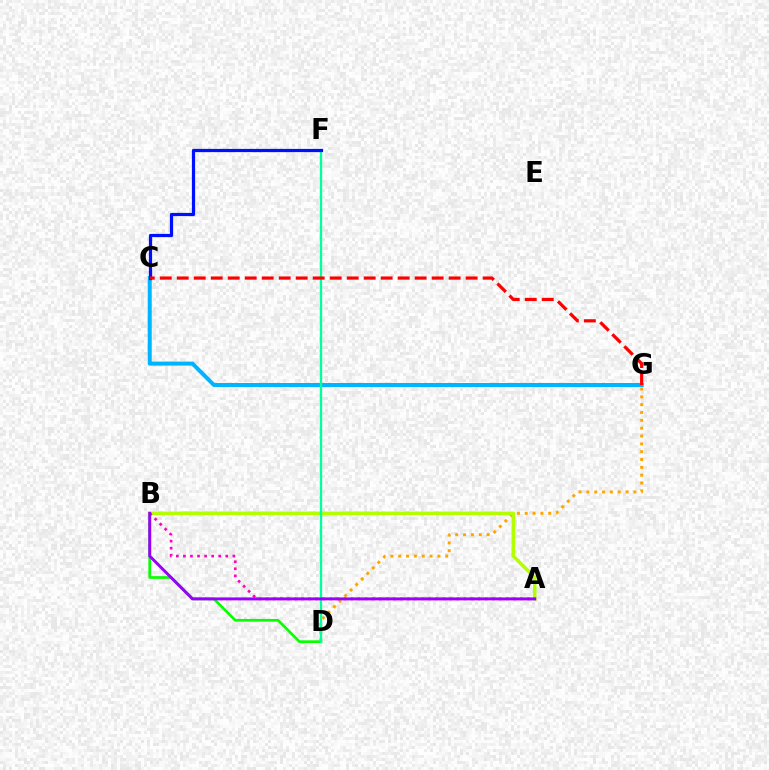{('C', 'G'): [{'color': '#00b5ff', 'line_style': 'solid', 'thickness': 2.88}, {'color': '#ff0000', 'line_style': 'dashed', 'thickness': 2.31}], ('B', 'D'): [{'color': '#08ff00', 'line_style': 'solid', 'thickness': 1.94}], ('D', 'G'): [{'color': '#ffa500', 'line_style': 'dotted', 'thickness': 2.13}], ('A', 'B'): [{'color': '#b3ff00', 'line_style': 'solid', 'thickness': 2.54}, {'color': '#ff00bd', 'line_style': 'dotted', 'thickness': 1.92}, {'color': '#9b00ff', 'line_style': 'solid', 'thickness': 2.13}], ('D', 'F'): [{'color': '#00ff9d', 'line_style': 'solid', 'thickness': 1.68}], ('C', 'F'): [{'color': '#0010ff', 'line_style': 'solid', 'thickness': 2.32}]}